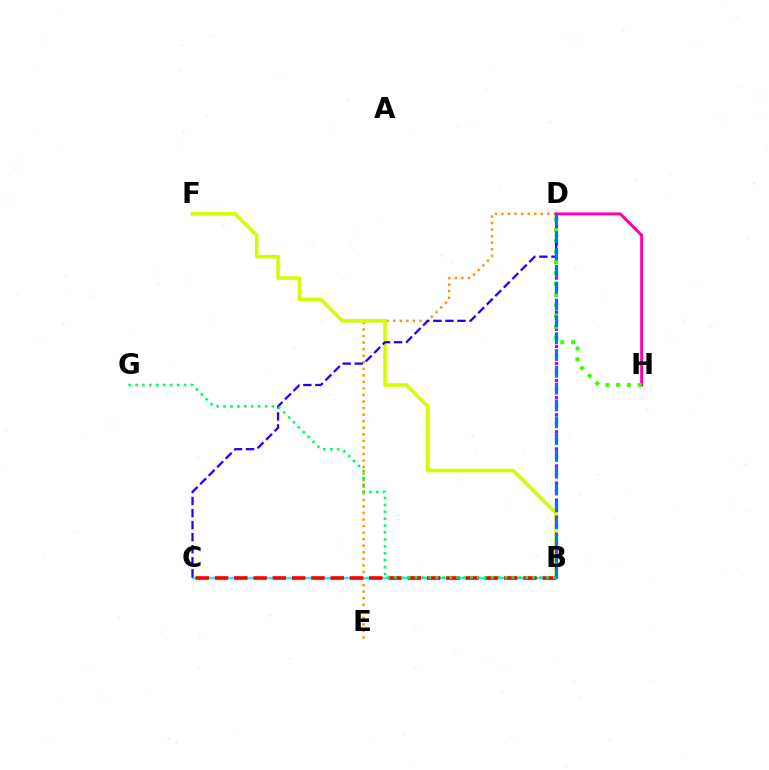{('D', 'E'): [{'color': '#ff9400', 'line_style': 'dotted', 'thickness': 1.78}], ('B', 'F'): [{'color': '#d1ff00', 'line_style': 'solid', 'thickness': 2.62}], ('D', 'H'): [{'color': '#ff00ac', 'line_style': 'solid', 'thickness': 2.14}, {'color': '#3dff00', 'line_style': 'dotted', 'thickness': 2.92}], ('B', 'C'): [{'color': '#00fff6', 'line_style': 'solid', 'thickness': 1.63}, {'color': '#ff0000', 'line_style': 'dashed', 'thickness': 2.62}], ('B', 'D'): [{'color': '#b900ff', 'line_style': 'dotted', 'thickness': 2.32}, {'color': '#0074ff', 'line_style': 'dashed', 'thickness': 2.29}], ('C', 'D'): [{'color': '#2500ff', 'line_style': 'dashed', 'thickness': 1.64}], ('B', 'G'): [{'color': '#00ff5c', 'line_style': 'dotted', 'thickness': 1.88}]}